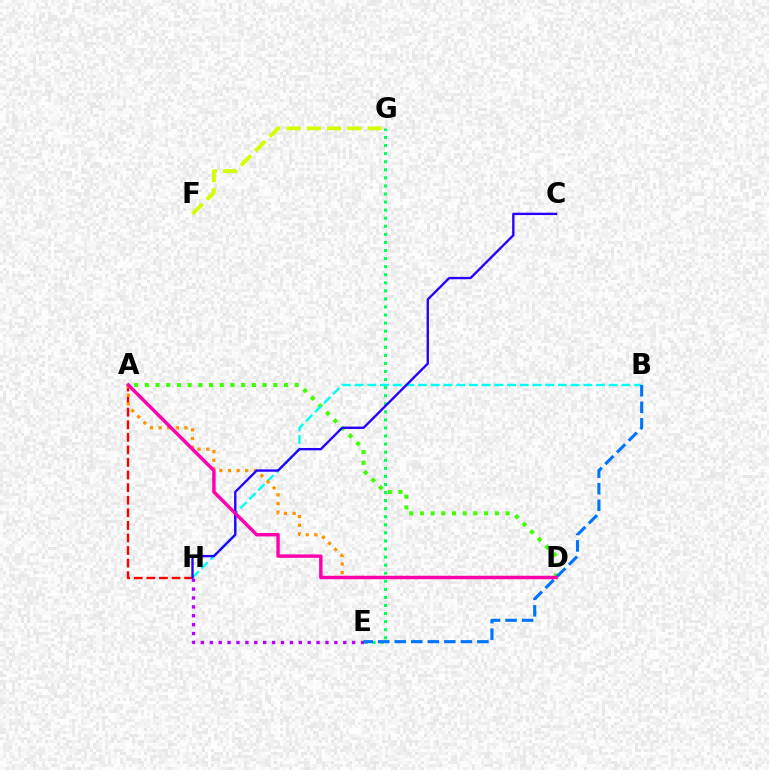{('E', 'H'): [{'color': '#b900ff', 'line_style': 'dotted', 'thickness': 2.42}], ('E', 'G'): [{'color': '#00ff5c', 'line_style': 'dotted', 'thickness': 2.19}], ('A', 'D'): [{'color': '#3dff00', 'line_style': 'dotted', 'thickness': 2.91}, {'color': '#ff9400', 'line_style': 'dotted', 'thickness': 2.34}, {'color': '#ff00ac', 'line_style': 'solid', 'thickness': 2.46}], ('B', 'H'): [{'color': '#00fff6', 'line_style': 'dashed', 'thickness': 1.73}], ('A', 'H'): [{'color': '#ff0000', 'line_style': 'dashed', 'thickness': 1.71}], ('C', 'H'): [{'color': '#2500ff', 'line_style': 'solid', 'thickness': 1.69}], ('F', 'G'): [{'color': '#d1ff00', 'line_style': 'dashed', 'thickness': 2.75}], ('B', 'E'): [{'color': '#0074ff', 'line_style': 'dashed', 'thickness': 2.24}]}